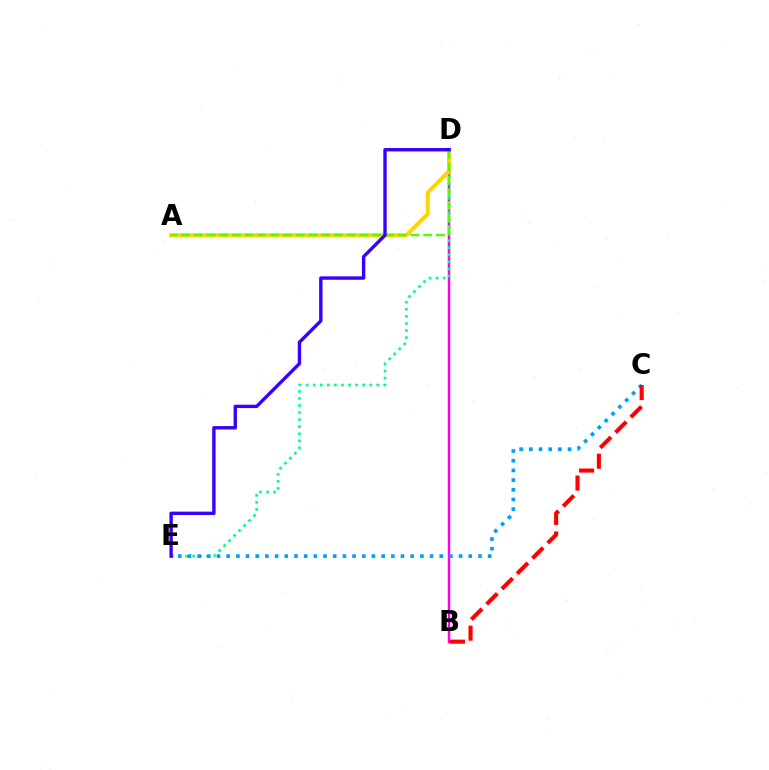{('B', 'D'): [{'color': '#ff00ed', 'line_style': 'solid', 'thickness': 1.79}], ('D', 'E'): [{'color': '#00ff86', 'line_style': 'dotted', 'thickness': 1.92}, {'color': '#3700ff', 'line_style': 'solid', 'thickness': 2.44}], ('A', 'D'): [{'color': '#ffd500', 'line_style': 'solid', 'thickness': 2.95}, {'color': '#4fff00', 'line_style': 'dashed', 'thickness': 1.73}], ('C', 'E'): [{'color': '#009eff', 'line_style': 'dotted', 'thickness': 2.63}], ('B', 'C'): [{'color': '#ff0000', 'line_style': 'dashed', 'thickness': 2.93}]}